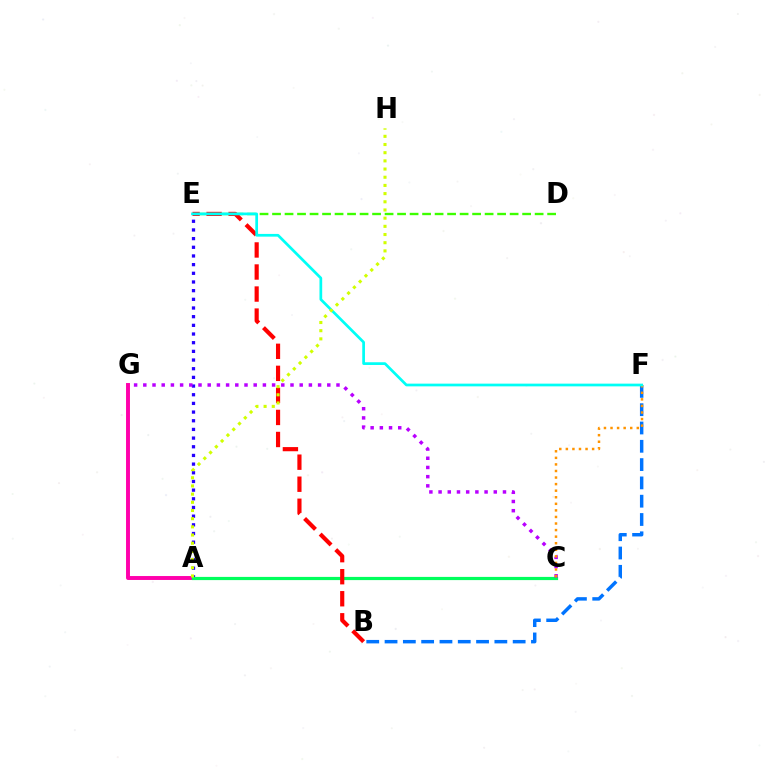{('A', 'G'): [{'color': '#ff00ac', 'line_style': 'solid', 'thickness': 2.83}], ('D', 'E'): [{'color': '#3dff00', 'line_style': 'dashed', 'thickness': 1.7}], ('A', 'E'): [{'color': '#2500ff', 'line_style': 'dotted', 'thickness': 2.36}], ('B', 'F'): [{'color': '#0074ff', 'line_style': 'dashed', 'thickness': 2.49}], ('A', 'C'): [{'color': '#00ff5c', 'line_style': 'solid', 'thickness': 2.3}], ('C', 'G'): [{'color': '#b900ff', 'line_style': 'dotted', 'thickness': 2.5}], ('B', 'E'): [{'color': '#ff0000', 'line_style': 'dashed', 'thickness': 2.99}], ('C', 'F'): [{'color': '#ff9400', 'line_style': 'dotted', 'thickness': 1.78}], ('E', 'F'): [{'color': '#00fff6', 'line_style': 'solid', 'thickness': 1.96}], ('A', 'H'): [{'color': '#d1ff00', 'line_style': 'dotted', 'thickness': 2.22}]}